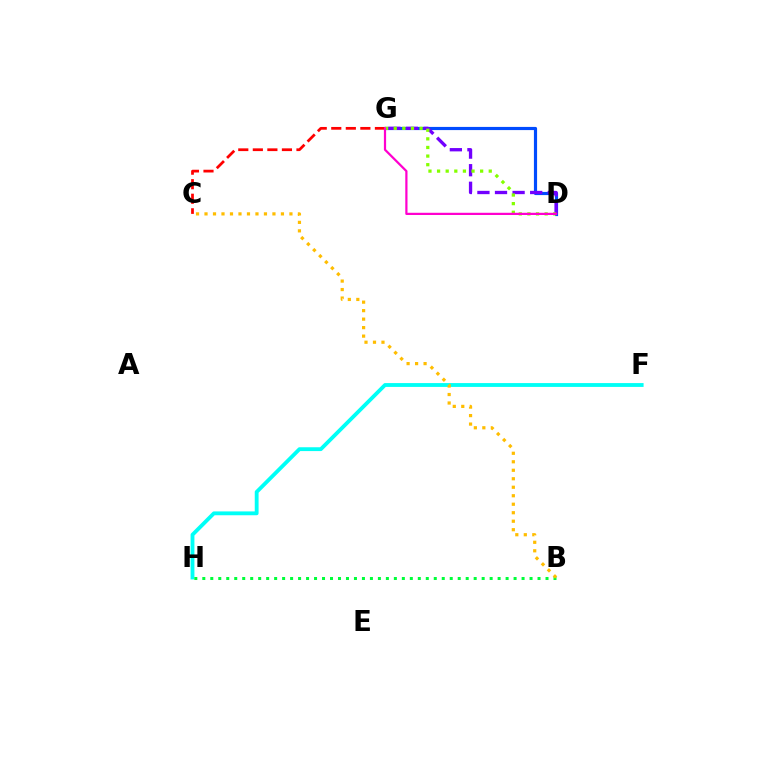{('D', 'G'): [{'color': '#004bff', 'line_style': 'solid', 'thickness': 2.28}, {'color': '#7200ff', 'line_style': 'dashed', 'thickness': 2.39}, {'color': '#84ff00', 'line_style': 'dotted', 'thickness': 2.34}, {'color': '#ff00cf', 'line_style': 'solid', 'thickness': 1.6}], ('C', 'G'): [{'color': '#ff0000', 'line_style': 'dashed', 'thickness': 1.98}], ('F', 'H'): [{'color': '#00fff6', 'line_style': 'solid', 'thickness': 2.76}], ('B', 'H'): [{'color': '#00ff39', 'line_style': 'dotted', 'thickness': 2.17}], ('B', 'C'): [{'color': '#ffbd00', 'line_style': 'dotted', 'thickness': 2.31}]}